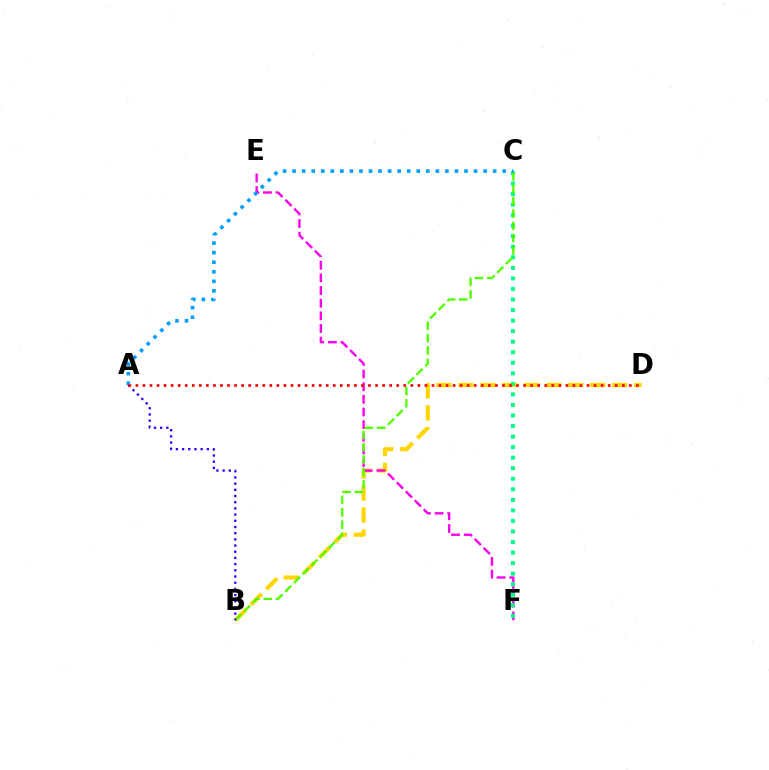{('B', 'D'): [{'color': '#ffd500', 'line_style': 'dashed', 'thickness': 2.99}], ('E', 'F'): [{'color': '#ff00ed', 'line_style': 'dashed', 'thickness': 1.72}], ('C', 'F'): [{'color': '#00ff86', 'line_style': 'dotted', 'thickness': 2.86}], ('B', 'C'): [{'color': '#4fff00', 'line_style': 'dashed', 'thickness': 1.68}], ('A', 'C'): [{'color': '#009eff', 'line_style': 'dotted', 'thickness': 2.6}], ('A', 'B'): [{'color': '#3700ff', 'line_style': 'dotted', 'thickness': 1.68}], ('A', 'D'): [{'color': '#ff0000', 'line_style': 'dotted', 'thickness': 1.92}]}